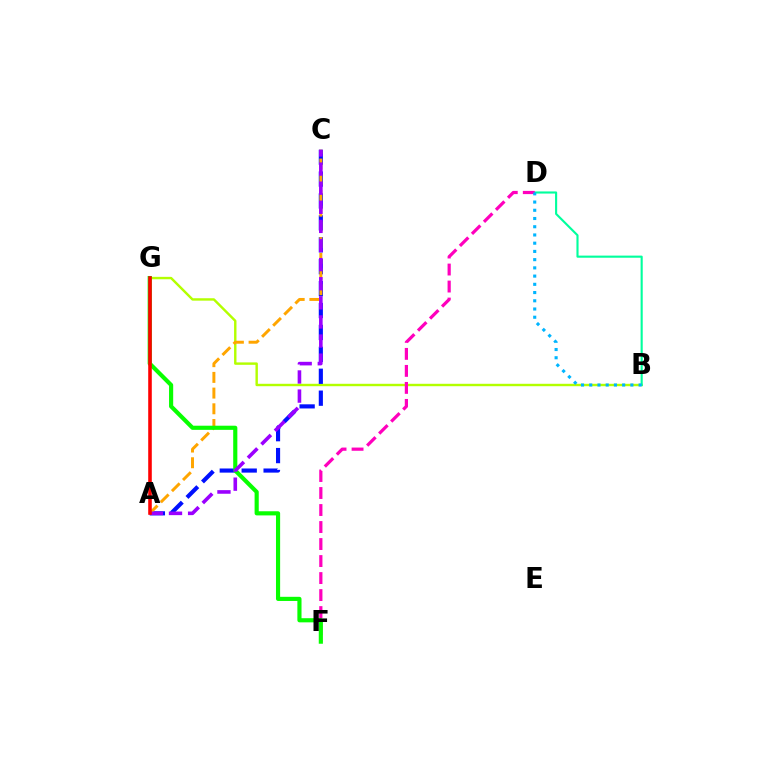{('B', 'G'): [{'color': '#b3ff00', 'line_style': 'solid', 'thickness': 1.74}], ('A', 'C'): [{'color': '#0010ff', 'line_style': 'dashed', 'thickness': 2.98}, {'color': '#ffa500', 'line_style': 'dashed', 'thickness': 2.13}, {'color': '#9b00ff', 'line_style': 'dashed', 'thickness': 2.6}], ('B', 'D'): [{'color': '#00ff9d', 'line_style': 'solid', 'thickness': 1.53}, {'color': '#00b5ff', 'line_style': 'dotted', 'thickness': 2.24}], ('D', 'F'): [{'color': '#ff00bd', 'line_style': 'dashed', 'thickness': 2.31}], ('F', 'G'): [{'color': '#08ff00', 'line_style': 'solid', 'thickness': 2.98}], ('A', 'G'): [{'color': '#ff0000', 'line_style': 'solid', 'thickness': 2.58}]}